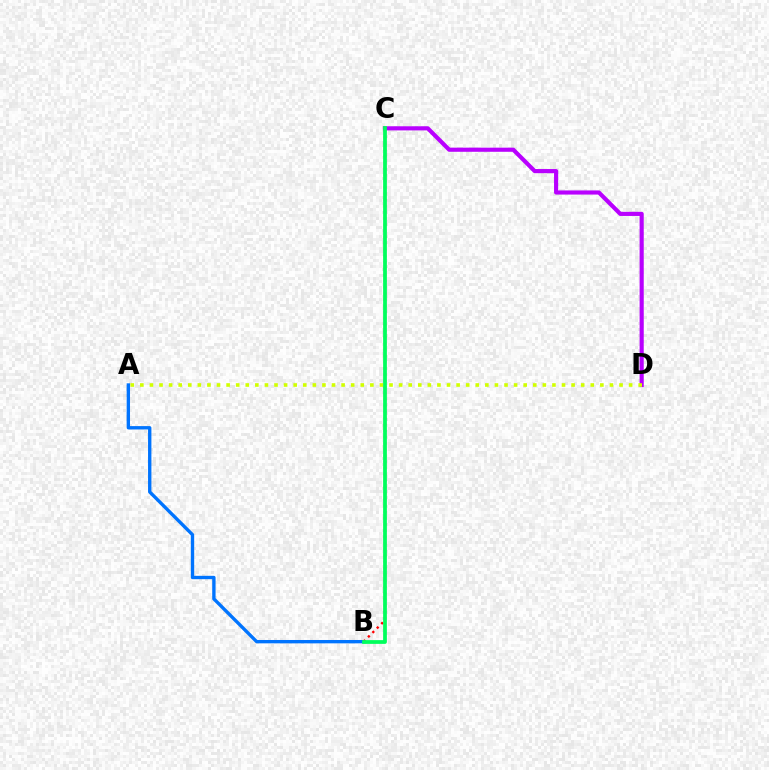{('C', 'D'): [{'color': '#b900ff', 'line_style': 'solid', 'thickness': 2.98}], ('A', 'B'): [{'color': '#0074ff', 'line_style': 'solid', 'thickness': 2.42}], ('B', 'C'): [{'color': '#ff0000', 'line_style': 'dotted', 'thickness': 1.7}, {'color': '#00ff5c', 'line_style': 'solid', 'thickness': 2.7}], ('A', 'D'): [{'color': '#d1ff00', 'line_style': 'dotted', 'thickness': 2.6}]}